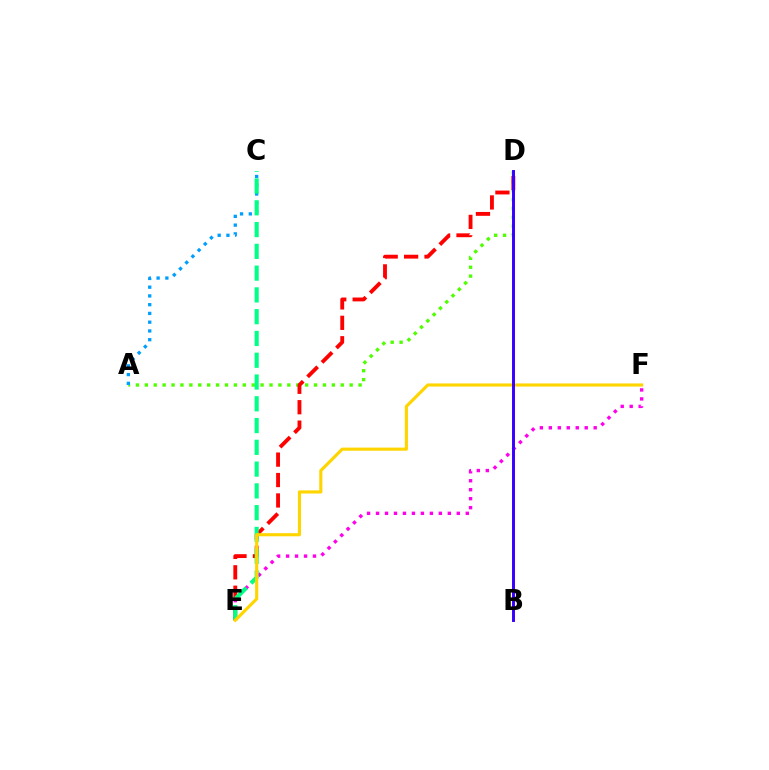{('A', 'D'): [{'color': '#4fff00', 'line_style': 'dotted', 'thickness': 2.42}], ('E', 'F'): [{'color': '#ff00ed', 'line_style': 'dotted', 'thickness': 2.44}, {'color': '#ffd500', 'line_style': 'solid', 'thickness': 2.25}], ('D', 'E'): [{'color': '#ff0000', 'line_style': 'dashed', 'thickness': 2.77}], ('A', 'C'): [{'color': '#009eff', 'line_style': 'dotted', 'thickness': 2.38}], ('C', 'E'): [{'color': '#00ff86', 'line_style': 'dashed', 'thickness': 2.96}], ('B', 'D'): [{'color': '#3700ff', 'line_style': 'solid', 'thickness': 2.12}]}